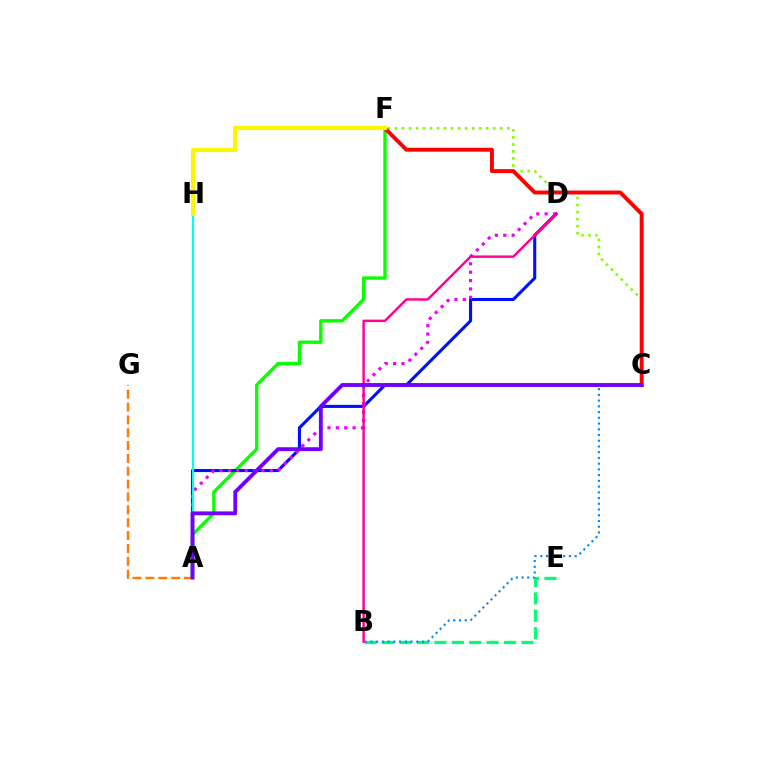{('A', 'F'): [{'color': '#08ff00', 'line_style': 'solid', 'thickness': 2.42}], ('A', 'D'): [{'color': '#0010ff', 'line_style': 'solid', 'thickness': 2.22}, {'color': '#ee00ff', 'line_style': 'dotted', 'thickness': 2.27}], ('A', 'G'): [{'color': '#ff7c00', 'line_style': 'dashed', 'thickness': 1.75}], ('B', 'E'): [{'color': '#00ff74', 'line_style': 'dashed', 'thickness': 2.36}], ('A', 'H'): [{'color': '#00fff6', 'line_style': 'solid', 'thickness': 1.58}], ('C', 'F'): [{'color': '#84ff00', 'line_style': 'dotted', 'thickness': 1.91}, {'color': '#ff0000', 'line_style': 'solid', 'thickness': 2.81}], ('B', 'C'): [{'color': '#008cff', 'line_style': 'dotted', 'thickness': 1.56}], ('B', 'D'): [{'color': '#ff0094', 'line_style': 'solid', 'thickness': 1.76}], ('F', 'H'): [{'color': '#fcf500', 'line_style': 'solid', 'thickness': 2.99}], ('A', 'C'): [{'color': '#7200ff', 'line_style': 'solid', 'thickness': 2.78}]}